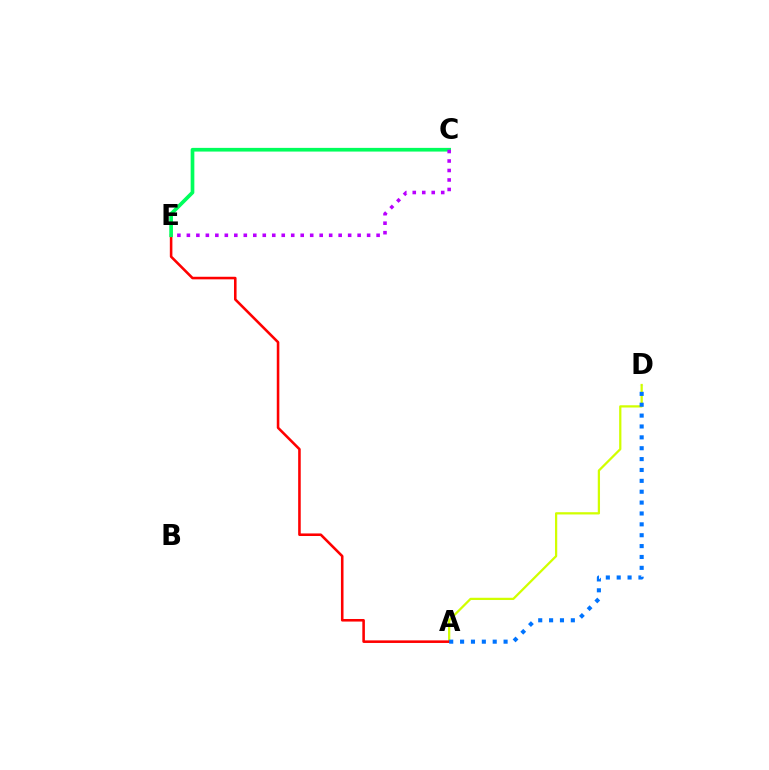{('A', 'D'): [{'color': '#d1ff00', 'line_style': 'solid', 'thickness': 1.62}, {'color': '#0074ff', 'line_style': 'dotted', 'thickness': 2.95}], ('A', 'E'): [{'color': '#ff0000', 'line_style': 'solid', 'thickness': 1.85}], ('C', 'E'): [{'color': '#00ff5c', 'line_style': 'solid', 'thickness': 2.66}, {'color': '#b900ff', 'line_style': 'dotted', 'thickness': 2.58}]}